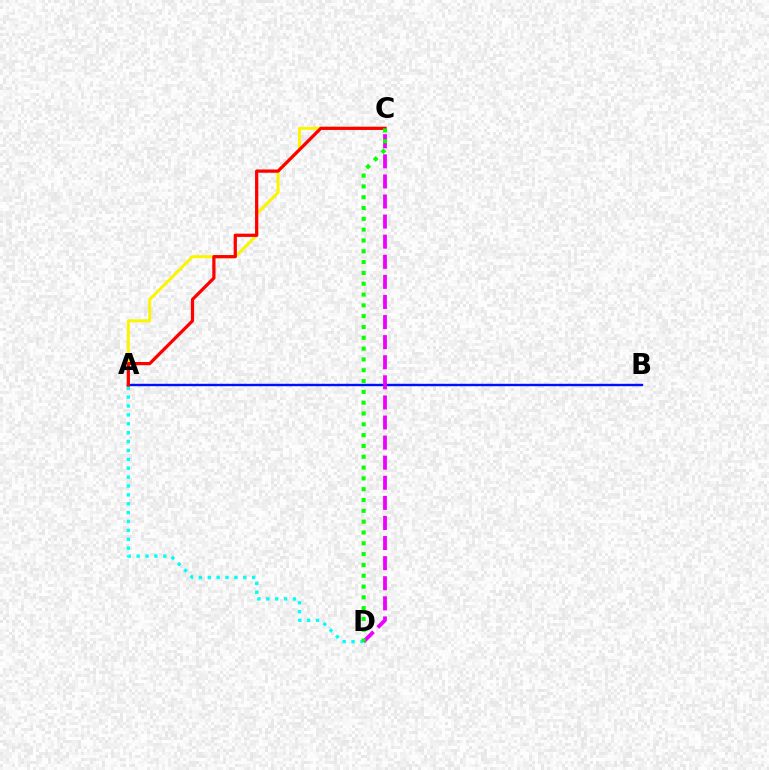{('A', 'D'): [{'color': '#00fff6', 'line_style': 'dotted', 'thickness': 2.41}], ('A', 'C'): [{'color': '#fcf500', 'line_style': 'solid', 'thickness': 2.13}, {'color': '#ff0000', 'line_style': 'solid', 'thickness': 2.33}], ('A', 'B'): [{'color': '#0010ff', 'line_style': 'solid', 'thickness': 1.73}], ('C', 'D'): [{'color': '#ee00ff', 'line_style': 'dashed', 'thickness': 2.73}, {'color': '#08ff00', 'line_style': 'dotted', 'thickness': 2.94}]}